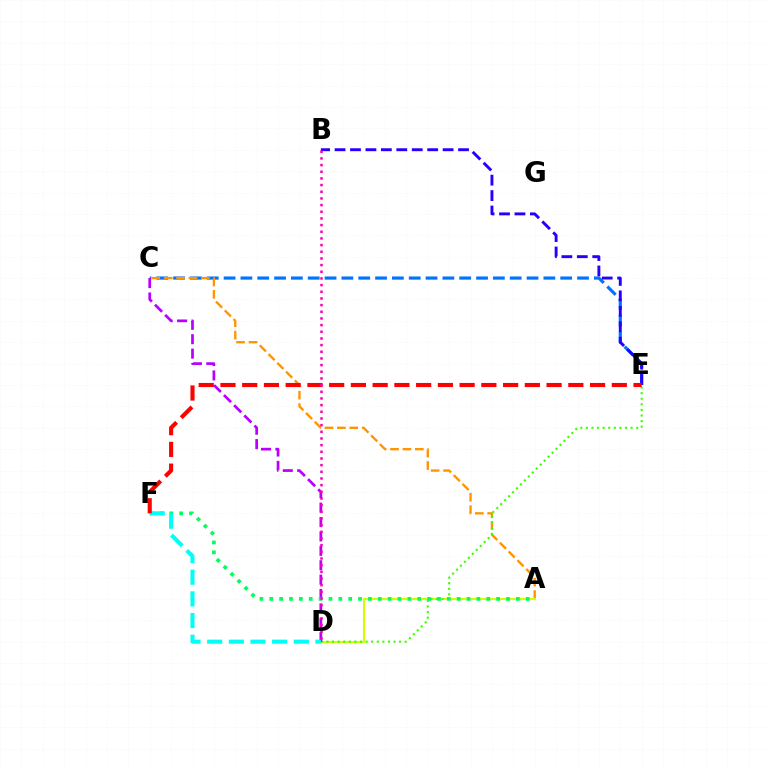{('C', 'E'): [{'color': '#0074ff', 'line_style': 'dashed', 'thickness': 2.29}], ('A', 'C'): [{'color': '#ff9400', 'line_style': 'dashed', 'thickness': 1.68}], ('A', 'D'): [{'color': '#d1ff00', 'line_style': 'solid', 'thickness': 1.54}], ('D', 'E'): [{'color': '#3dff00', 'line_style': 'dotted', 'thickness': 1.52}], ('C', 'D'): [{'color': '#b900ff', 'line_style': 'dashed', 'thickness': 1.96}], ('A', 'F'): [{'color': '#00ff5c', 'line_style': 'dotted', 'thickness': 2.68}], ('D', 'F'): [{'color': '#00fff6', 'line_style': 'dashed', 'thickness': 2.94}], ('B', 'E'): [{'color': '#2500ff', 'line_style': 'dashed', 'thickness': 2.1}], ('E', 'F'): [{'color': '#ff0000', 'line_style': 'dashed', 'thickness': 2.95}], ('B', 'D'): [{'color': '#ff00ac', 'line_style': 'dotted', 'thickness': 1.81}]}